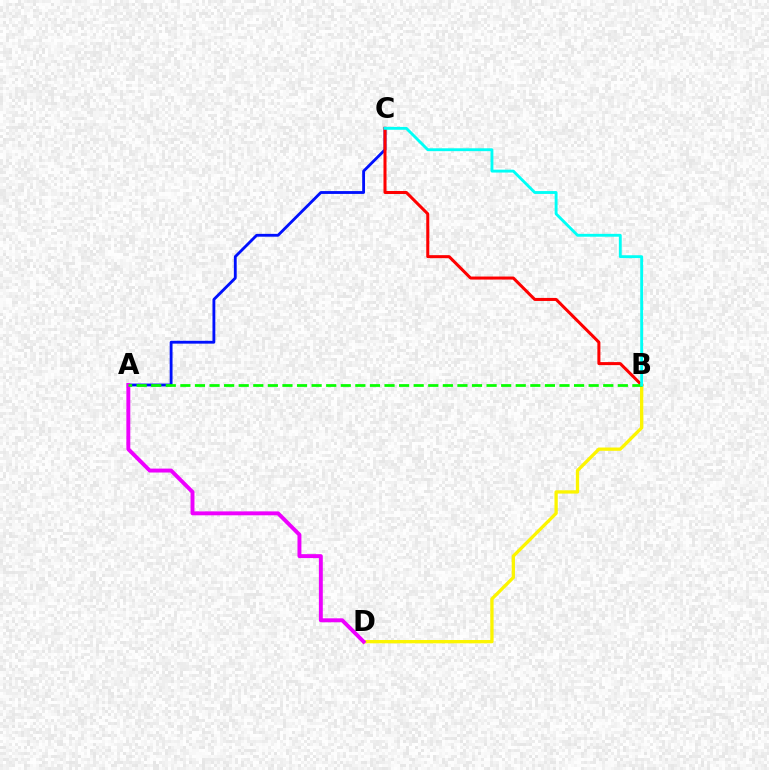{('A', 'C'): [{'color': '#0010ff', 'line_style': 'solid', 'thickness': 2.04}], ('B', 'C'): [{'color': '#ff0000', 'line_style': 'solid', 'thickness': 2.18}, {'color': '#00fff6', 'line_style': 'solid', 'thickness': 2.07}], ('B', 'D'): [{'color': '#fcf500', 'line_style': 'solid', 'thickness': 2.38}], ('A', 'D'): [{'color': '#ee00ff', 'line_style': 'solid', 'thickness': 2.82}], ('A', 'B'): [{'color': '#08ff00', 'line_style': 'dashed', 'thickness': 1.98}]}